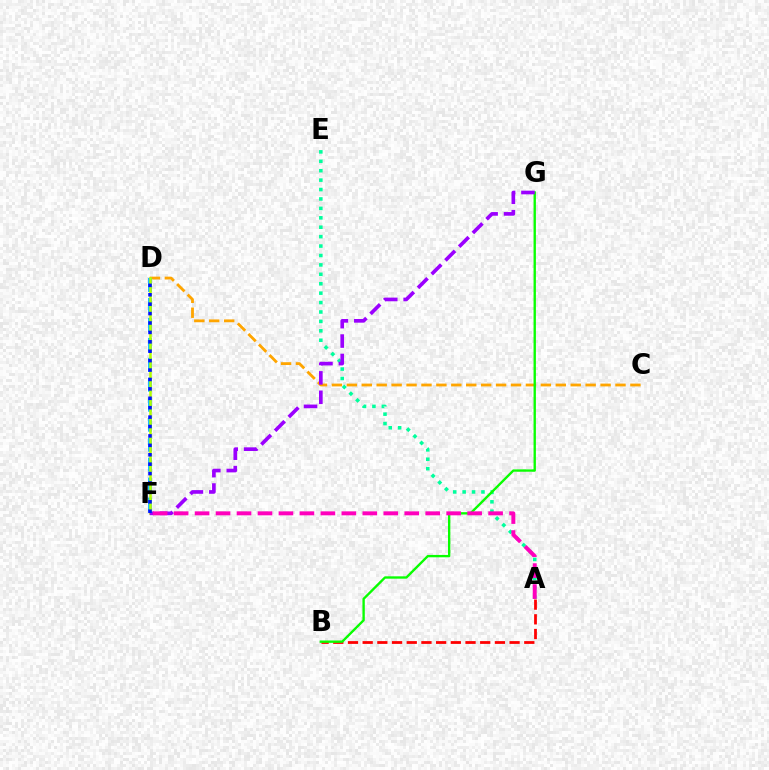{('A', 'B'): [{'color': '#ff0000', 'line_style': 'dashed', 'thickness': 2.0}], ('C', 'D'): [{'color': '#ffa500', 'line_style': 'dashed', 'thickness': 2.03}], ('A', 'E'): [{'color': '#00ff9d', 'line_style': 'dotted', 'thickness': 2.56}], ('D', 'F'): [{'color': '#00b5ff', 'line_style': 'dashed', 'thickness': 2.71}, {'color': '#b3ff00', 'line_style': 'solid', 'thickness': 1.83}, {'color': '#0010ff', 'line_style': 'dotted', 'thickness': 2.56}], ('B', 'G'): [{'color': '#08ff00', 'line_style': 'solid', 'thickness': 1.7}], ('F', 'G'): [{'color': '#9b00ff', 'line_style': 'dashed', 'thickness': 2.64}], ('A', 'F'): [{'color': '#ff00bd', 'line_style': 'dashed', 'thickness': 2.85}]}